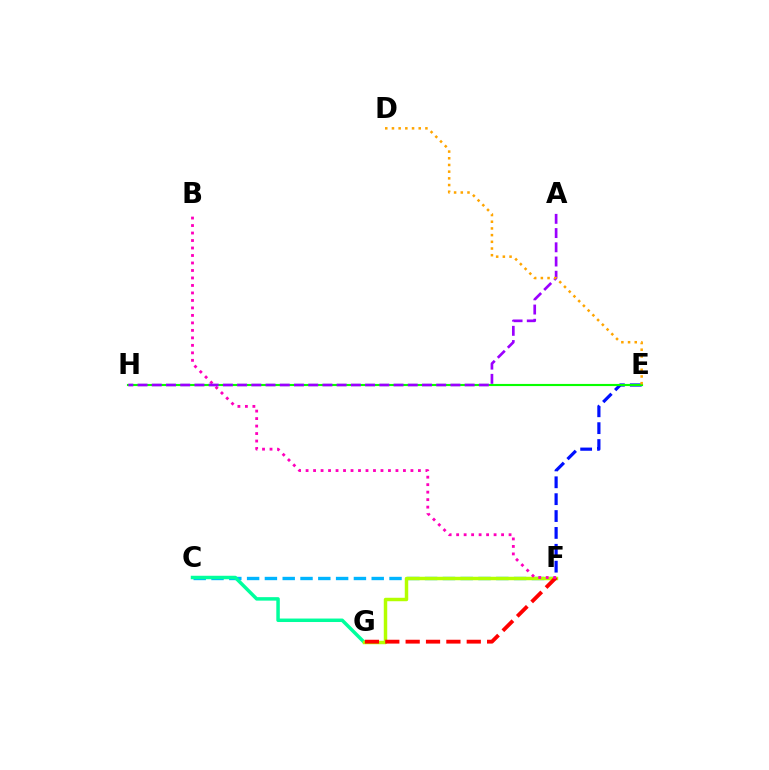{('C', 'F'): [{'color': '#00b5ff', 'line_style': 'dashed', 'thickness': 2.42}], ('C', 'G'): [{'color': '#00ff9d', 'line_style': 'solid', 'thickness': 2.5}], ('F', 'G'): [{'color': '#b3ff00', 'line_style': 'solid', 'thickness': 2.49}, {'color': '#ff0000', 'line_style': 'dashed', 'thickness': 2.77}], ('E', 'F'): [{'color': '#0010ff', 'line_style': 'dashed', 'thickness': 2.29}], ('B', 'F'): [{'color': '#ff00bd', 'line_style': 'dotted', 'thickness': 2.03}], ('E', 'H'): [{'color': '#08ff00', 'line_style': 'solid', 'thickness': 1.54}], ('A', 'H'): [{'color': '#9b00ff', 'line_style': 'dashed', 'thickness': 1.93}], ('D', 'E'): [{'color': '#ffa500', 'line_style': 'dotted', 'thickness': 1.82}]}